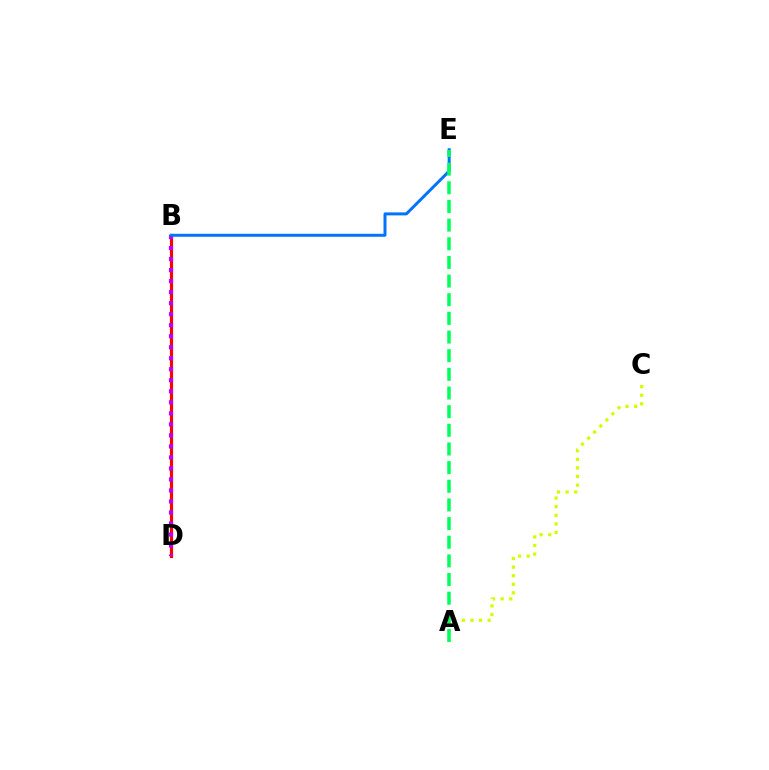{('B', 'D'): [{'color': '#ff0000', 'line_style': 'solid', 'thickness': 2.29}, {'color': '#b900ff', 'line_style': 'dotted', 'thickness': 2.99}], ('A', 'C'): [{'color': '#d1ff00', 'line_style': 'dotted', 'thickness': 2.34}], ('B', 'E'): [{'color': '#0074ff', 'line_style': 'solid', 'thickness': 2.15}], ('A', 'E'): [{'color': '#00ff5c', 'line_style': 'dashed', 'thickness': 2.53}]}